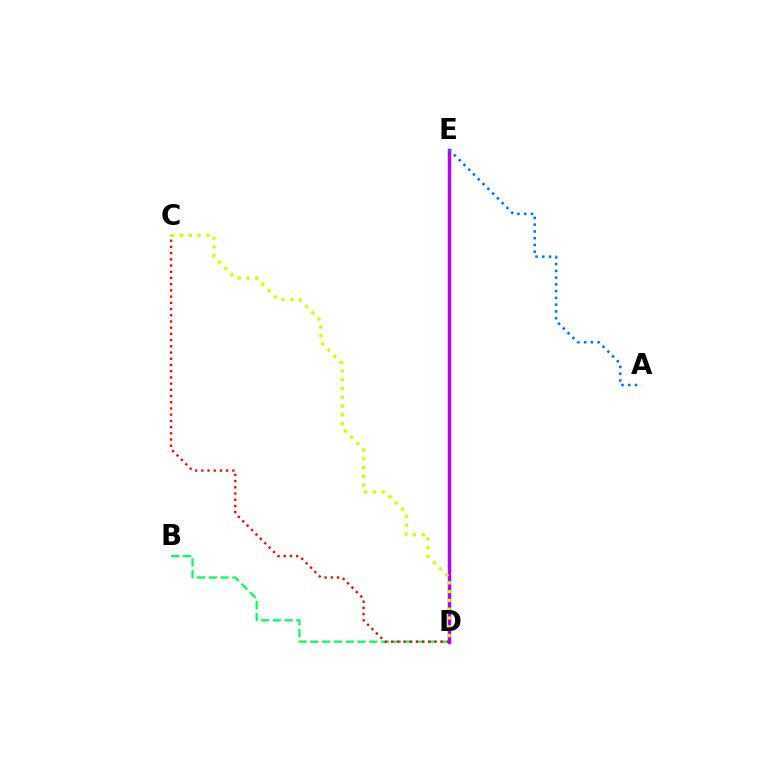{('D', 'E'): [{'color': '#b900ff', 'line_style': 'solid', 'thickness': 2.49}], ('C', 'D'): [{'color': '#d1ff00', 'line_style': 'dotted', 'thickness': 2.39}, {'color': '#ff0000', 'line_style': 'dotted', 'thickness': 1.69}], ('B', 'D'): [{'color': '#00ff5c', 'line_style': 'dashed', 'thickness': 1.6}], ('A', 'E'): [{'color': '#0074ff', 'line_style': 'dotted', 'thickness': 1.84}]}